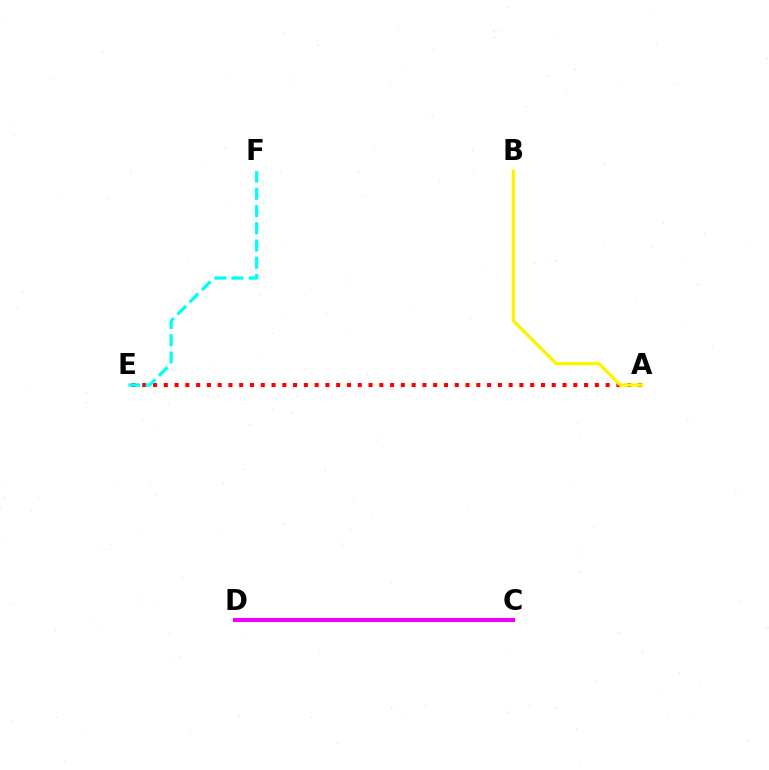{('A', 'E'): [{'color': '#ff0000', 'line_style': 'dotted', 'thickness': 2.93}], ('C', 'D'): [{'color': '#0010ff', 'line_style': 'dotted', 'thickness': 2.11}, {'color': '#08ff00', 'line_style': 'dashed', 'thickness': 1.81}, {'color': '#ee00ff', 'line_style': 'solid', 'thickness': 2.96}], ('A', 'B'): [{'color': '#fcf500', 'line_style': 'solid', 'thickness': 2.4}], ('E', 'F'): [{'color': '#00fff6', 'line_style': 'dashed', 'thickness': 2.34}]}